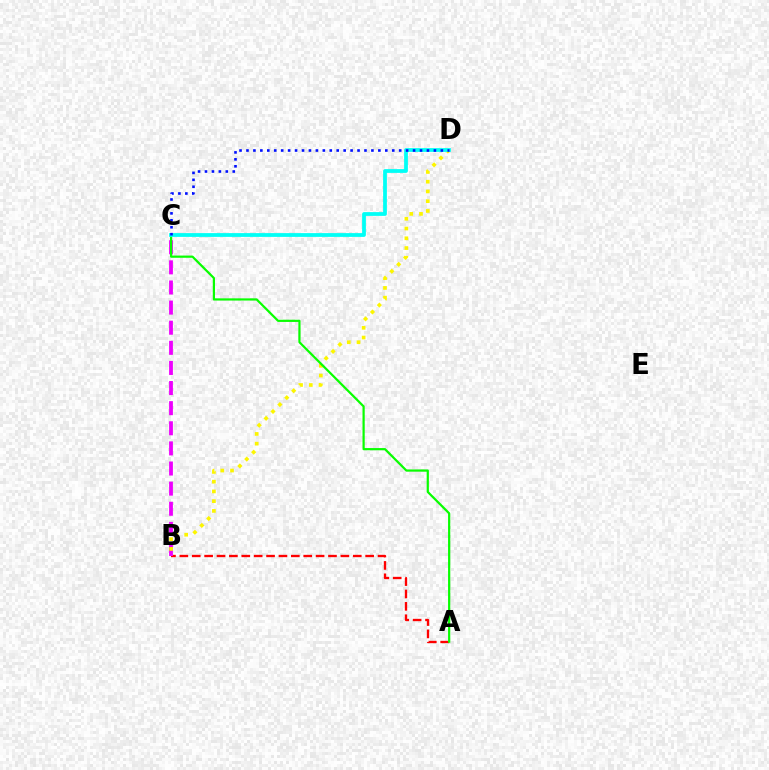{('A', 'B'): [{'color': '#ff0000', 'line_style': 'dashed', 'thickness': 1.68}], ('B', 'C'): [{'color': '#ee00ff', 'line_style': 'dashed', 'thickness': 2.73}], ('B', 'D'): [{'color': '#fcf500', 'line_style': 'dotted', 'thickness': 2.65}], ('A', 'C'): [{'color': '#08ff00', 'line_style': 'solid', 'thickness': 1.59}], ('C', 'D'): [{'color': '#00fff6', 'line_style': 'solid', 'thickness': 2.71}, {'color': '#0010ff', 'line_style': 'dotted', 'thickness': 1.89}]}